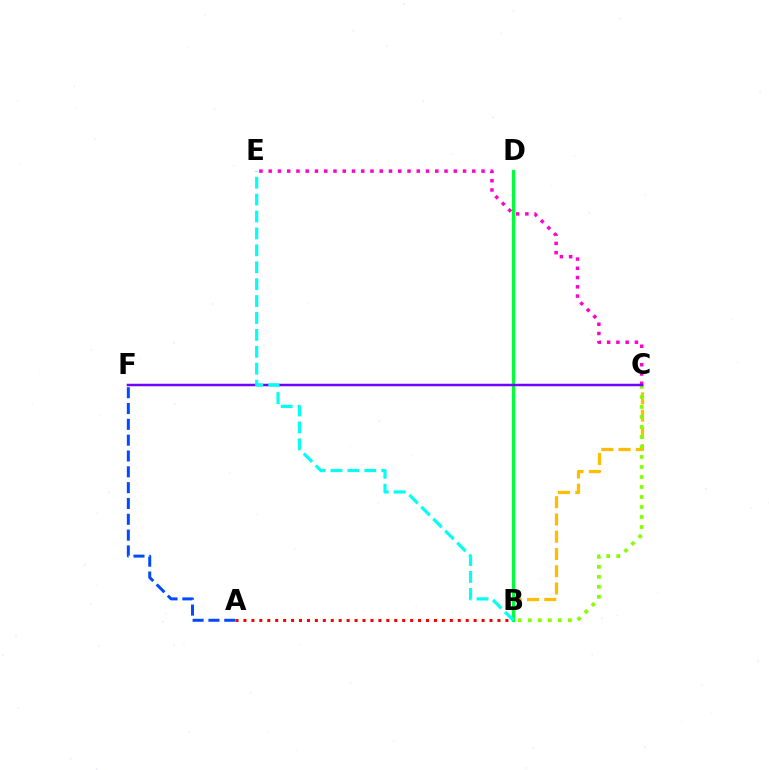{('A', 'B'): [{'color': '#ff0000', 'line_style': 'dotted', 'thickness': 2.16}], ('B', 'C'): [{'color': '#ffbd00', 'line_style': 'dashed', 'thickness': 2.34}, {'color': '#84ff00', 'line_style': 'dotted', 'thickness': 2.72}], ('B', 'D'): [{'color': '#00ff39', 'line_style': 'solid', 'thickness': 2.31}], ('C', 'E'): [{'color': '#ff00cf', 'line_style': 'dotted', 'thickness': 2.51}], ('C', 'F'): [{'color': '#7200ff', 'line_style': 'solid', 'thickness': 1.79}], ('B', 'E'): [{'color': '#00fff6', 'line_style': 'dashed', 'thickness': 2.3}], ('A', 'F'): [{'color': '#004bff', 'line_style': 'dashed', 'thickness': 2.15}]}